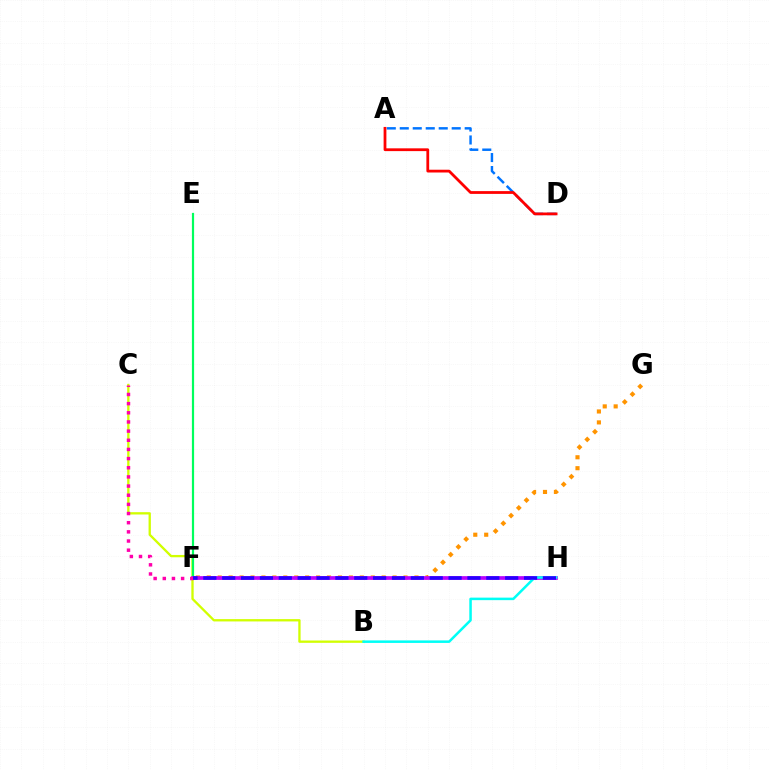{('F', 'H'): [{'color': '#3dff00', 'line_style': 'dotted', 'thickness': 1.75}, {'color': '#b900ff', 'line_style': 'solid', 'thickness': 2.66}, {'color': '#2500ff', 'line_style': 'dashed', 'thickness': 2.56}], ('B', 'C'): [{'color': '#d1ff00', 'line_style': 'solid', 'thickness': 1.67}], ('F', 'G'): [{'color': '#ff9400', 'line_style': 'dotted', 'thickness': 2.97}], ('E', 'F'): [{'color': '#00ff5c', 'line_style': 'solid', 'thickness': 1.59}], ('A', 'D'): [{'color': '#0074ff', 'line_style': 'dashed', 'thickness': 1.76}, {'color': '#ff0000', 'line_style': 'solid', 'thickness': 2.0}], ('C', 'F'): [{'color': '#ff00ac', 'line_style': 'dotted', 'thickness': 2.49}], ('B', 'H'): [{'color': '#00fff6', 'line_style': 'solid', 'thickness': 1.82}]}